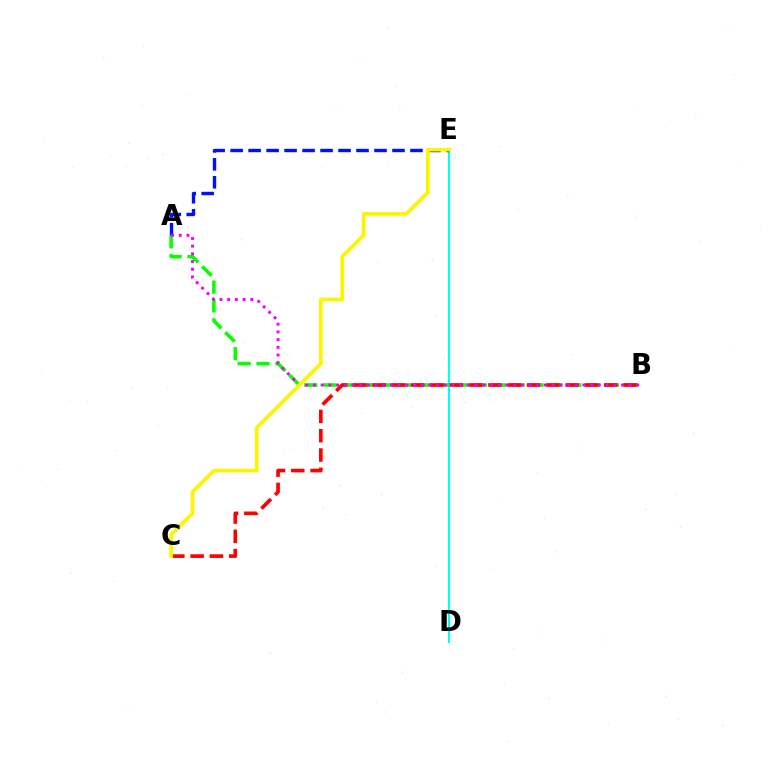{('D', 'E'): [{'color': '#00fff6', 'line_style': 'solid', 'thickness': 1.53}], ('A', 'B'): [{'color': '#08ff00', 'line_style': 'dashed', 'thickness': 2.56}, {'color': '#ee00ff', 'line_style': 'dotted', 'thickness': 2.09}], ('A', 'E'): [{'color': '#0010ff', 'line_style': 'dashed', 'thickness': 2.44}], ('B', 'C'): [{'color': '#ff0000', 'line_style': 'dashed', 'thickness': 2.62}], ('C', 'E'): [{'color': '#fcf500', 'line_style': 'solid', 'thickness': 2.67}]}